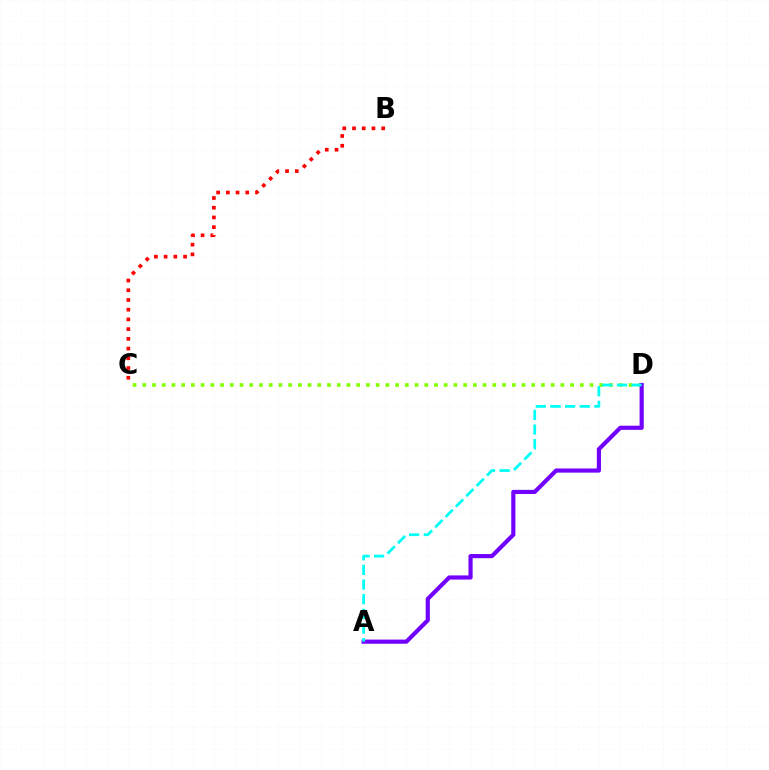{('B', 'C'): [{'color': '#ff0000', 'line_style': 'dotted', 'thickness': 2.64}], ('C', 'D'): [{'color': '#84ff00', 'line_style': 'dotted', 'thickness': 2.64}], ('A', 'D'): [{'color': '#7200ff', 'line_style': 'solid', 'thickness': 2.99}, {'color': '#00fff6', 'line_style': 'dashed', 'thickness': 1.99}]}